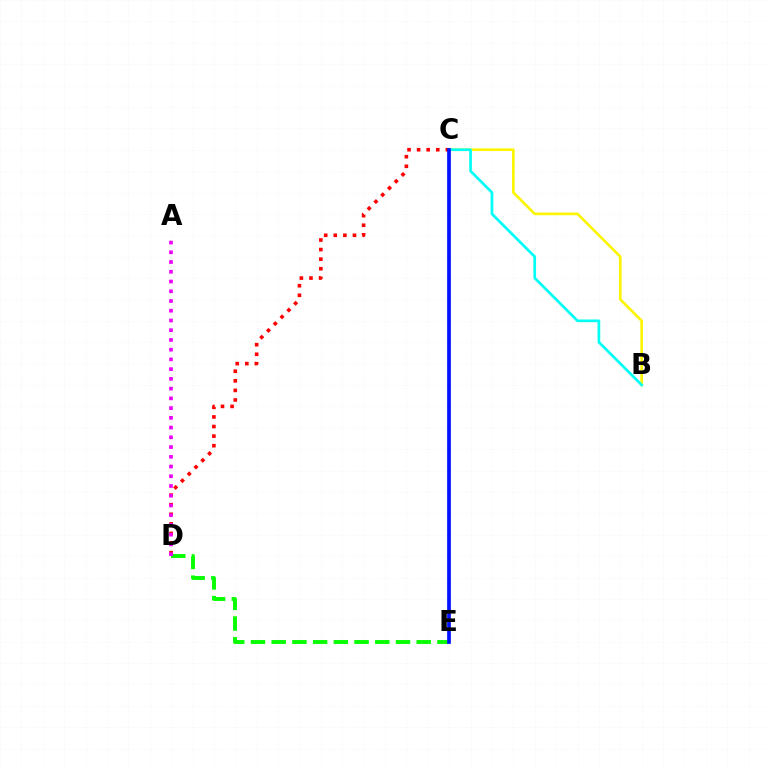{('D', 'E'): [{'color': '#08ff00', 'line_style': 'dashed', 'thickness': 2.81}], ('C', 'D'): [{'color': '#ff0000', 'line_style': 'dotted', 'thickness': 2.6}], ('A', 'D'): [{'color': '#ee00ff', 'line_style': 'dotted', 'thickness': 2.65}], ('B', 'C'): [{'color': '#fcf500', 'line_style': 'solid', 'thickness': 1.9}, {'color': '#00fff6', 'line_style': 'solid', 'thickness': 1.94}], ('C', 'E'): [{'color': '#0010ff', 'line_style': 'solid', 'thickness': 2.66}]}